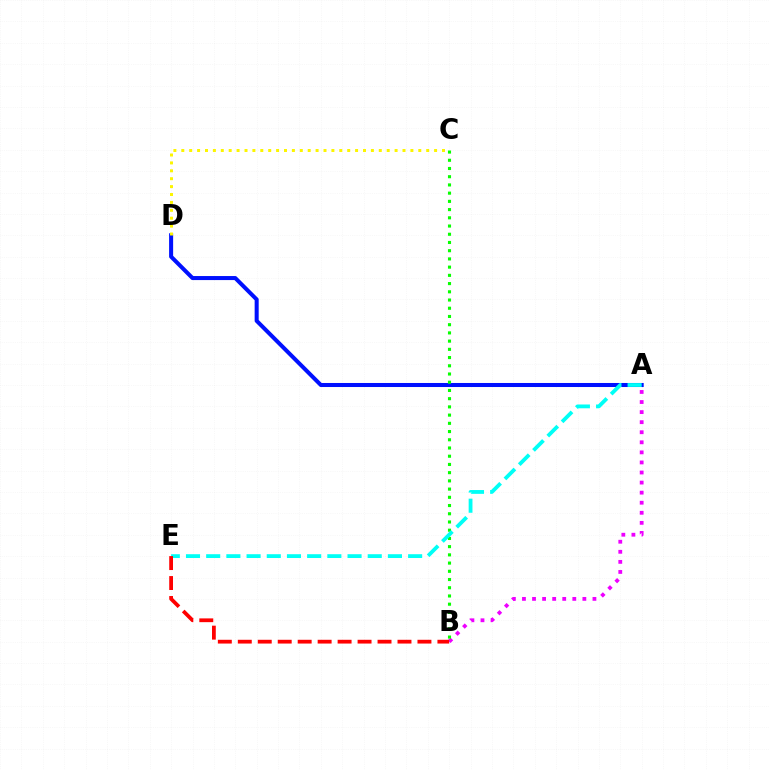{('A', 'D'): [{'color': '#0010ff', 'line_style': 'solid', 'thickness': 2.91}], ('C', 'D'): [{'color': '#fcf500', 'line_style': 'dotted', 'thickness': 2.15}], ('A', 'B'): [{'color': '#ee00ff', 'line_style': 'dotted', 'thickness': 2.74}], ('B', 'C'): [{'color': '#08ff00', 'line_style': 'dotted', 'thickness': 2.23}], ('A', 'E'): [{'color': '#00fff6', 'line_style': 'dashed', 'thickness': 2.74}], ('B', 'E'): [{'color': '#ff0000', 'line_style': 'dashed', 'thickness': 2.71}]}